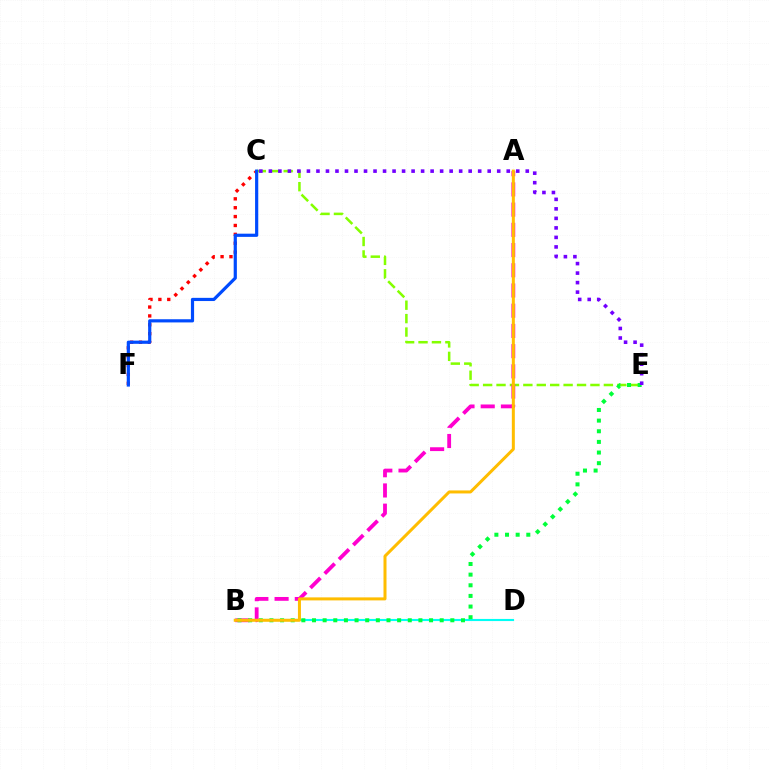{('C', 'F'): [{'color': '#ff0000', 'line_style': 'dotted', 'thickness': 2.41}, {'color': '#004bff', 'line_style': 'solid', 'thickness': 2.29}], ('B', 'D'): [{'color': '#00fff6', 'line_style': 'solid', 'thickness': 1.53}], ('C', 'E'): [{'color': '#84ff00', 'line_style': 'dashed', 'thickness': 1.82}, {'color': '#7200ff', 'line_style': 'dotted', 'thickness': 2.58}], ('A', 'B'): [{'color': '#ff00cf', 'line_style': 'dashed', 'thickness': 2.75}, {'color': '#ffbd00', 'line_style': 'solid', 'thickness': 2.17}], ('B', 'E'): [{'color': '#00ff39', 'line_style': 'dotted', 'thickness': 2.89}]}